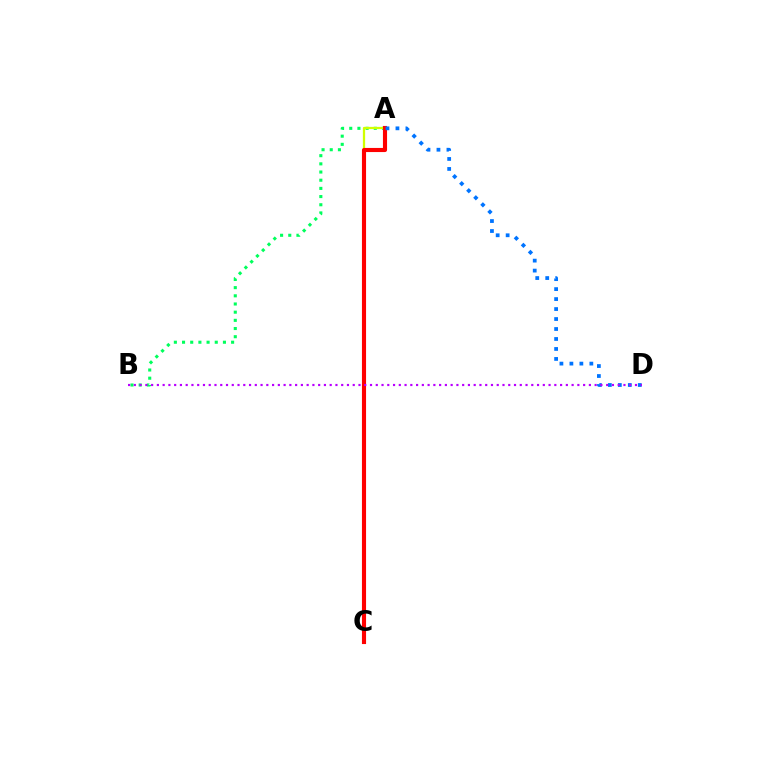{('A', 'B'): [{'color': '#00ff5c', 'line_style': 'dotted', 'thickness': 2.22}], ('A', 'C'): [{'color': '#d1ff00', 'line_style': 'solid', 'thickness': 1.63}, {'color': '#ff0000', 'line_style': 'solid', 'thickness': 2.96}], ('A', 'D'): [{'color': '#0074ff', 'line_style': 'dotted', 'thickness': 2.71}], ('B', 'D'): [{'color': '#b900ff', 'line_style': 'dotted', 'thickness': 1.56}]}